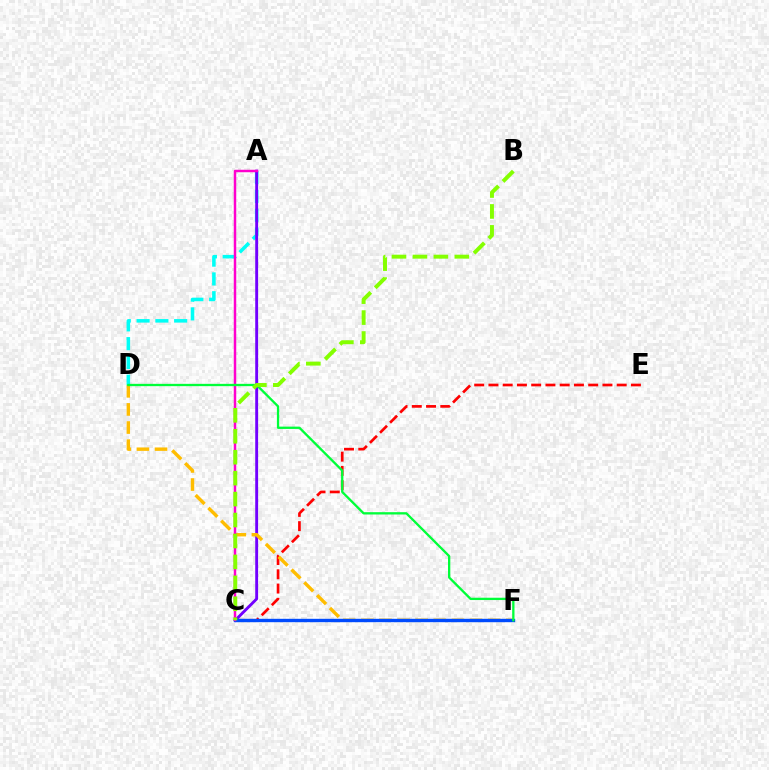{('A', 'D'): [{'color': '#00fff6', 'line_style': 'dashed', 'thickness': 2.55}], ('A', 'C'): [{'color': '#7200ff', 'line_style': 'solid', 'thickness': 2.08}, {'color': '#ff00cf', 'line_style': 'solid', 'thickness': 1.78}], ('C', 'E'): [{'color': '#ff0000', 'line_style': 'dashed', 'thickness': 1.94}], ('D', 'F'): [{'color': '#ffbd00', 'line_style': 'dashed', 'thickness': 2.46}, {'color': '#00ff39', 'line_style': 'solid', 'thickness': 1.67}], ('C', 'F'): [{'color': '#004bff', 'line_style': 'solid', 'thickness': 2.44}], ('B', 'C'): [{'color': '#84ff00', 'line_style': 'dashed', 'thickness': 2.84}]}